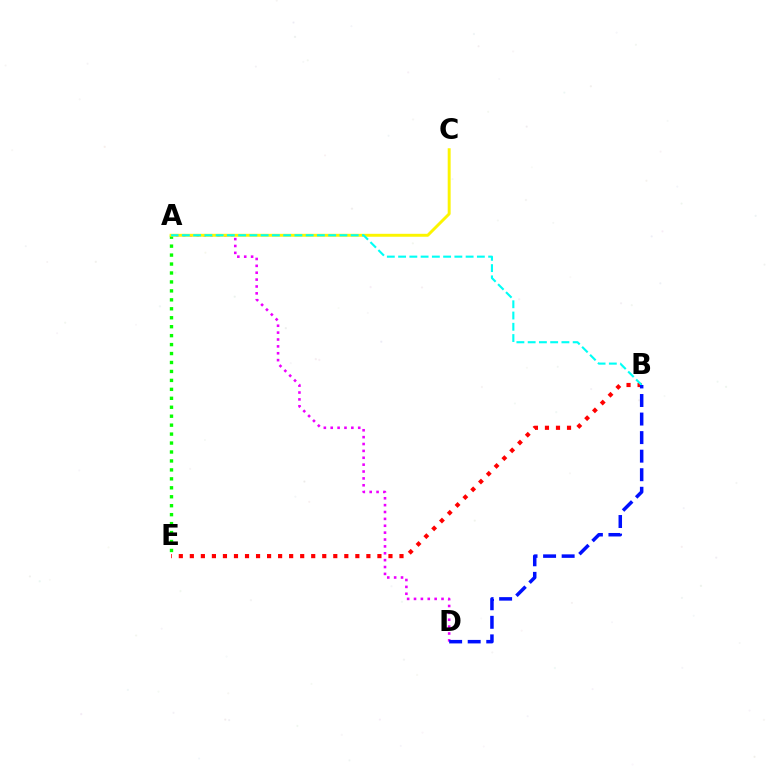{('A', 'D'): [{'color': '#ee00ff', 'line_style': 'dotted', 'thickness': 1.87}], ('A', 'E'): [{'color': '#08ff00', 'line_style': 'dotted', 'thickness': 2.43}], ('B', 'E'): [{'color': '#ff0000', 'line_style': 'dotted', 'thickness': 3.0}], ('A', 'C'): [{'color': '#fcf500', 'line_style': 'solid', 'thickness': 2.11}], ('A', 'B'): [{'color': '#00fff6', 'line_style': 'dashed', 'thickness': 1.53}], ('B', 'D'): [{'color': '#0010ff', 'line_style': 'dashed', 'thickness': 2.52}]}